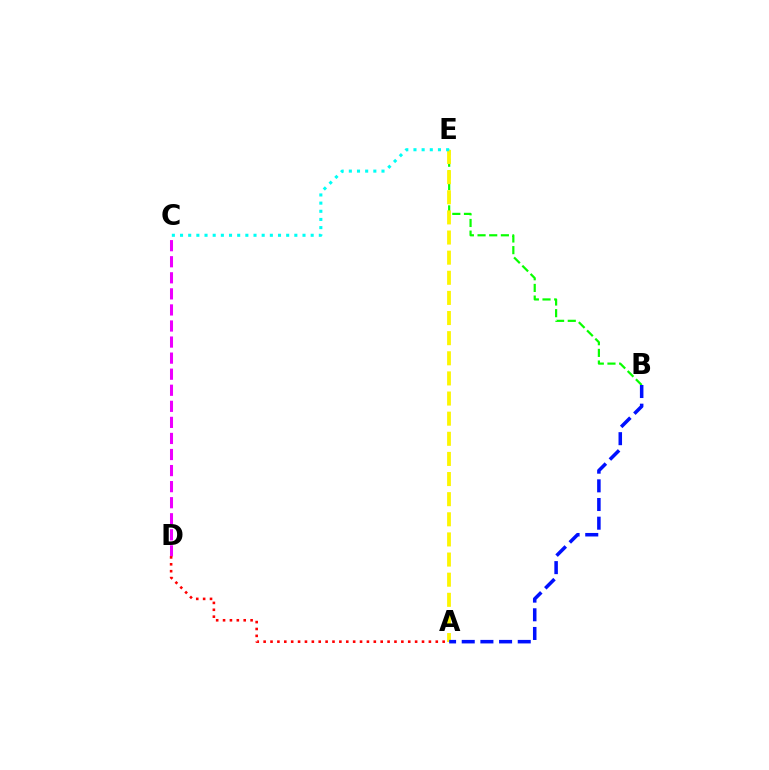{('B', 'E'): [{'color': '#08ff00', 'line_style': 'dashed', 'thickness': 1.58}], ('C', 'D'): [{'color': '#ee00ff', 'line_style': 'dashed', 'thickness': 2.18}], ('A', 'E'): [{'color': '#fcf500', 'line_style': 'dashed', 'thickness': 2.73}], ('A', 'B'): [{'color': '#0010ff', 'line_style': 'dashed', 'thickness': 2.54}], ('A', 'D'): [{'color': '#ff0000', 'line_style': 'dotted', 'thickness': 1.87}], ('C', 'E'): [{'color': '#00fff6', 'line_style': 'dotted', 'thickness': 2.22}]}